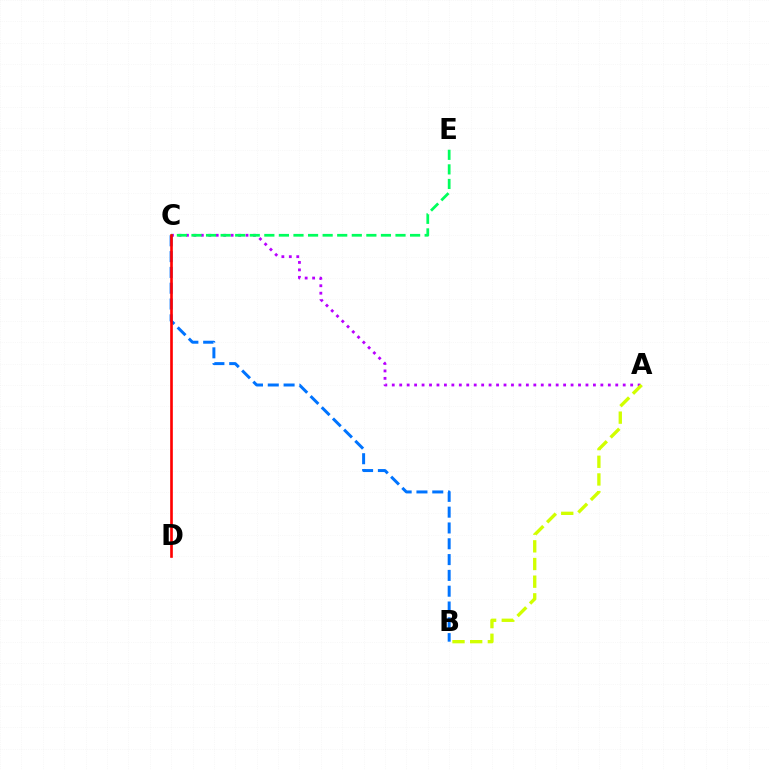{('B', 'C'): [{'color': '#0074ff', 'line_style': 'dashed', 'thickness': 2.15}], ('A', 'C'): [{'color': '#b900ff', 'line_style': 'dotted', 'thickness': 2.02}], ('C', 'E'): [{'color': '#00ff5c', 'line_style': 'dashed', 'thickness': 1.98}], ('C', 'D'): [{'color': '#ff0000', 'line_style': 'solid', 'thickness': 1.91}], ('A', 'B'): [{'color': '#d1ff00', 'line_style': 'dashed', 'thickness': 2.4}]}